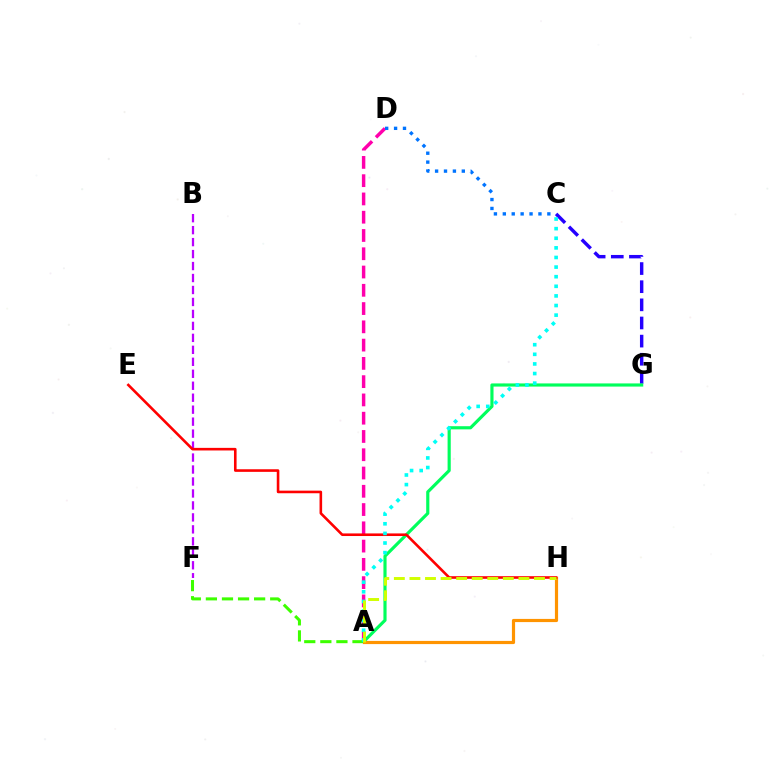{('A', 'F'): [{'color': '#3dff00', 'line_style': 'dashed', 'thickness': 2.18}], ('A', 'D'): [{'color': '#ff00ac', 'line_style': 'dashed', 'thickness': 2.48}], ('C', 'D'): [{'color': '#0074ff', 'line_style': 'dotted', 'thickness': 2.42}], ('C', 'G'): [{'color': '#2500ff', 'line_style': 'dashed', 'thickness': 2.46}], ('B', 'F'): [{'color': '#b900ff', 'line_style': 'dashed', 'thickness': 1.63}], ('A', 'G'): [{'color': '#00ff5c', 'line_style': 'solid', 'thickness': 2.27}], ('A', 'H'): [{'color': '#ff9400', 'line_style': 'solid', 'thickness': 2.29}, {'color': '#d1ff00', 'line_style': 'dashed', 'thickness': 2.12}], ('E', 'H'): [{'color': '#ff0000', 'line_style': 'solid', 'thickness': 1.87}], ('A', 'C'): [{'color': '#00fff6', 'line_style': 'dotted', 'thickness': 2.61}]}